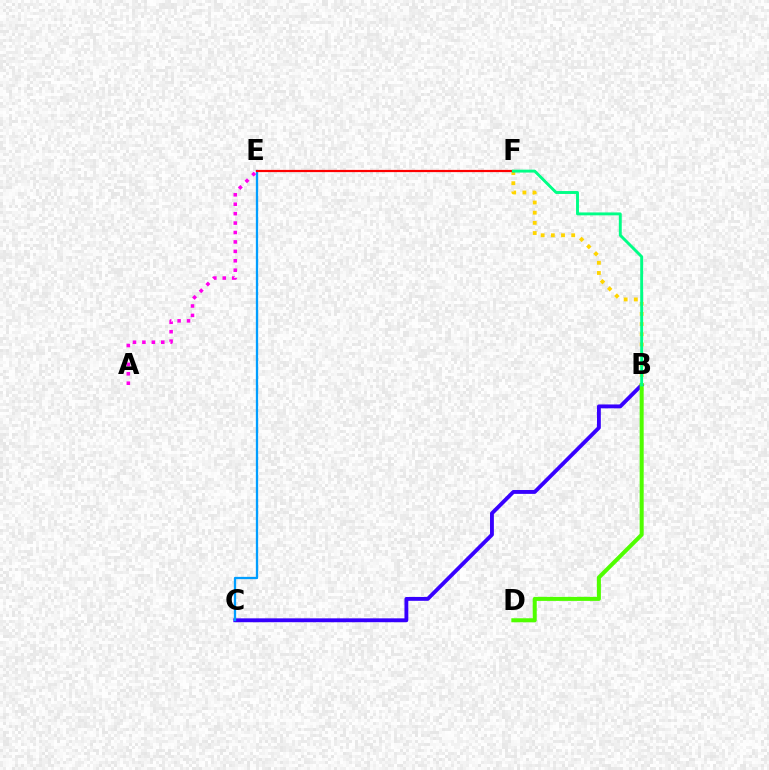{('B', 'C'): [{'color': '#3700ff', 'line_style': 'solid', 'thickness': 2.78}], ('B', 'F'): [{'color': '#ffd500', 'line_style': 'dotted', 'thickness': 2.76}, {'color': '#00ff86', 'line_style': 'solid', 'thickness': 2.09}], ('C', 'E'): [{'color': '#009eff', 'line_style': 'solid', 'thickness': 1.65}], ('A', 'E'): [{'color': '#ff00ed', 'line_style': 'dotted', 'thickness': 2.56}], ('E', 'F'): [{'color': '#ff0000', 'line_style': 'solid', 'thickness': 1.59}], ('B', 'D'): [{'color': '#4fff00', 'line_style': 'solid', 'thickness': 2.89}]}